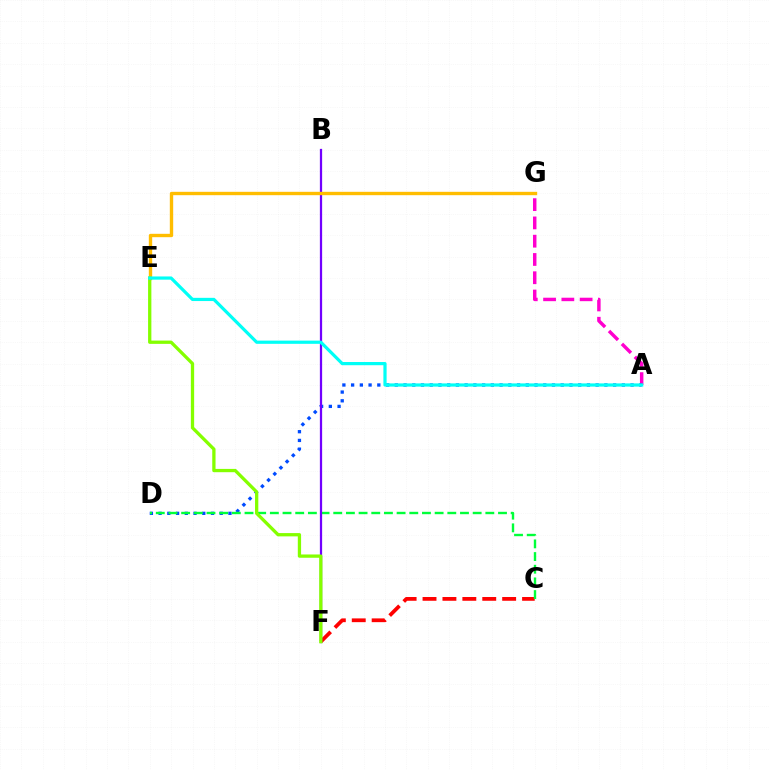{('A', 'G'): [{'color': '#ff00cf', 'line_style': 'dashed', 'thickness': 2.48}], ('A', 'D'): [{'color': '#004bff', 'line_style': 'dotted', 'thickness': 2.37}], ('C', 'F'): [{'color': '#ff0000', 'line_style': 'dashed', 'thickness': 2.7}], ('C', 'D'): [{'color': '#00ff39', 'line_style': 'dashed', 'thickness': 1.72}], ('B', 'F'): [{'color': '#7200ff', 'line_style': 'solid', 'thickness': 1.62}], ('E', 'G'): [{'color': '#ffbd00', 'line_style': 'solid', 'thickness': 2.43}], ('E', 'F'): [{'color': '#84ff00', 'line_style': 'solid', 'thickness': 2.37}], ('A', 'E'): [{'color': '#00fff6', 'line_style': 'solid', 'thickness': 2.31}]}